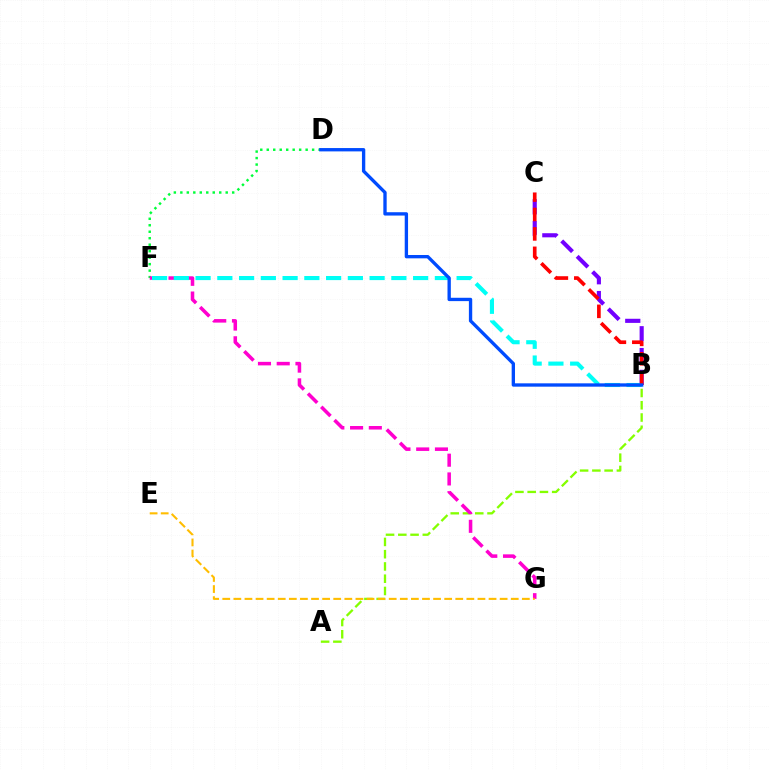{('D', 'F'): [{'color': '#00ff39', 'line_style': 'dotted', 'thickness': 1.76}], ('B', 'C'): [{'color': '#7200ff', 'line_style': 'dashed', 'thickness': 2.96}, {'color': '#ff0000', 'line_style': 'dashed', 'thickness': 2.64}], ('A', 'B'): [{'color': '#84ff00', 'line_style': 'dashed', 'thickness': 1.67}], ('F', 'G'): [{'color': '#ff00cf', 'line_style': 'dashed', 'thickness': 2.55}], ('B', 'F'): [{'color': '#00fff6', 'line_style': 'dashed', 'thickness': 2.96}], ('E', 'G'): [{'color': '#ffbd00', 'line_style': 'dashed', 'thickness': 1.51}], ('B', 'D'): [{'color': '#004bff', 'line_style': 'solid', 'thickness': 2.4}]}